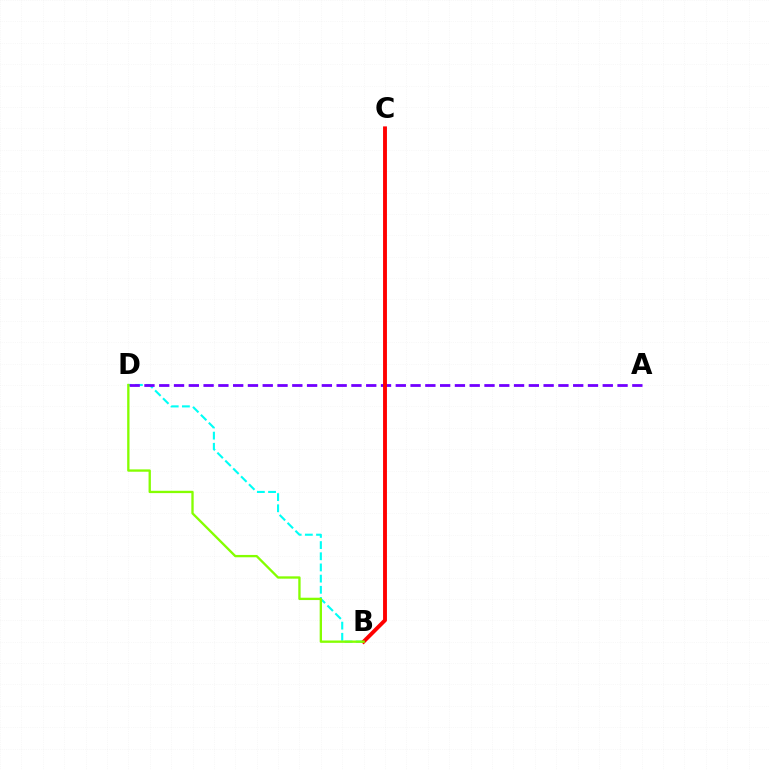{('B', 'D'): [{'color': '#00fff6', 'line_style': 'dashed', 'thickness': 1.52}, {'color': '#84ff00', 'line_style': 'solid', 'thickness': 1.68}], ('A', 'D'): [{'color': '#7200ff', 'line_style': 'dashed', 'thickness': 2.01}], ('B', 'C'): [{'color': '#ff0000', 'line_style': 'solid', 'thickness': 2.79}]}